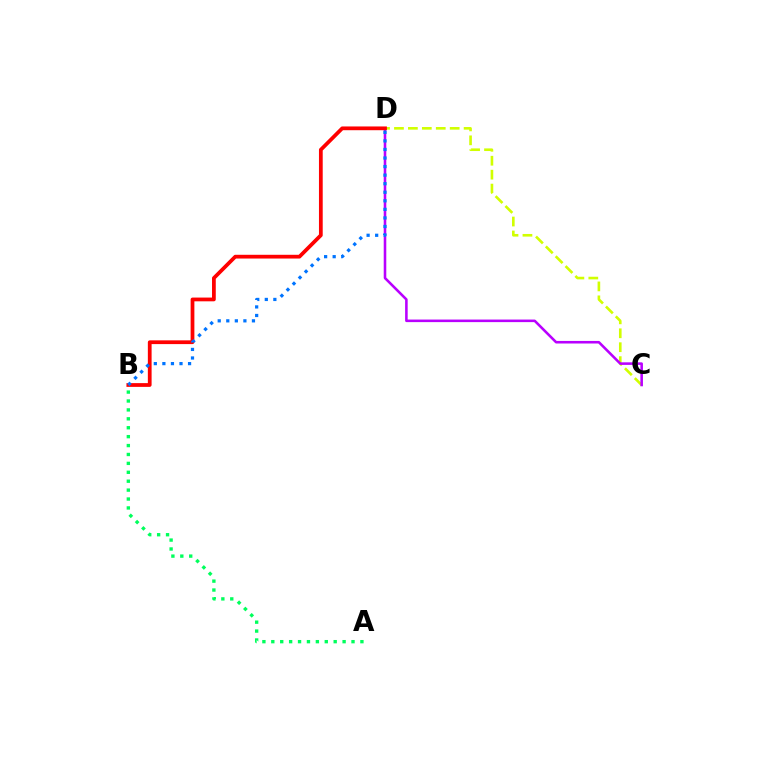{('C', 'D'): [{'color': '#d1ff00', 'line_style': 'dashed', 'thickness': 1.89}, {'color': '#b900ff', 'line_style': 'solid', 'thickness': 1.85}], ('B', 'D'): [{'color': '#ff0000', 'line_style': 'solid', 'thickness': 2.7}, {'color': '#0074ff', 'line_style': 'dotted', 'thickness': 2.33}], ('A', 'B'): [{'color': '#00ff5c', 'line_style': 'dotted', 'thickness': 2.42}]}